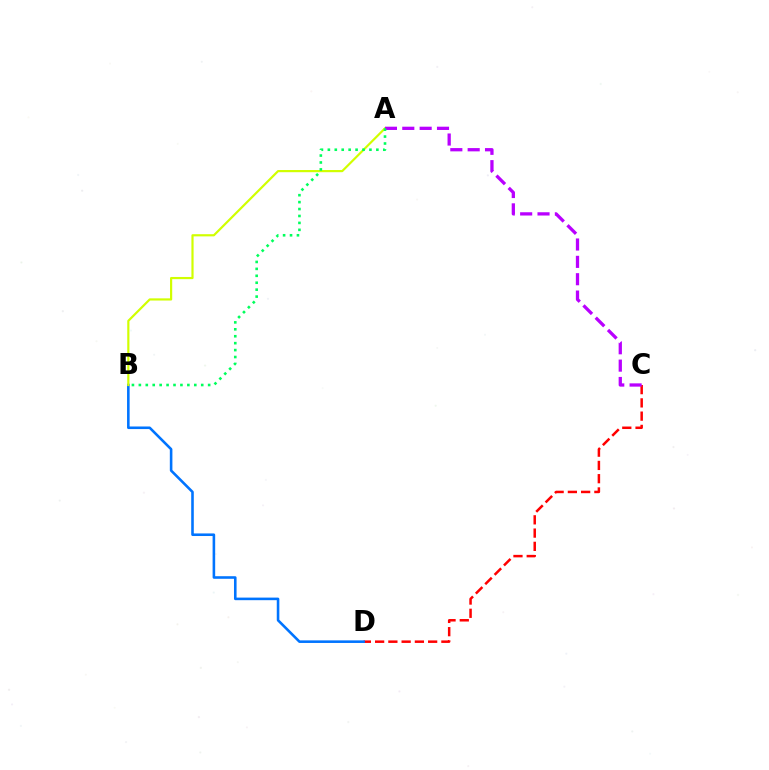{('C', 'D'): [{'color': '#ff0000', 'line_style': 'dashed', 'thickness': 1.8}], ('B', 'D'): [{'color': '#0074ff', 'line_style': 'solid', 'thickness': 1.86}], ('A', 'B'): [{'color': '#d1ff00', 'line_style': 'solid', 'thickness': 1.57}, {'color': '#00ff5c', 'line_style': 'dotted', 'thickness': 1.88}], ('A', 'C'): [{'color': '#b900ff', 'line_style': 'dashed', 'thickness': 2.36}]}